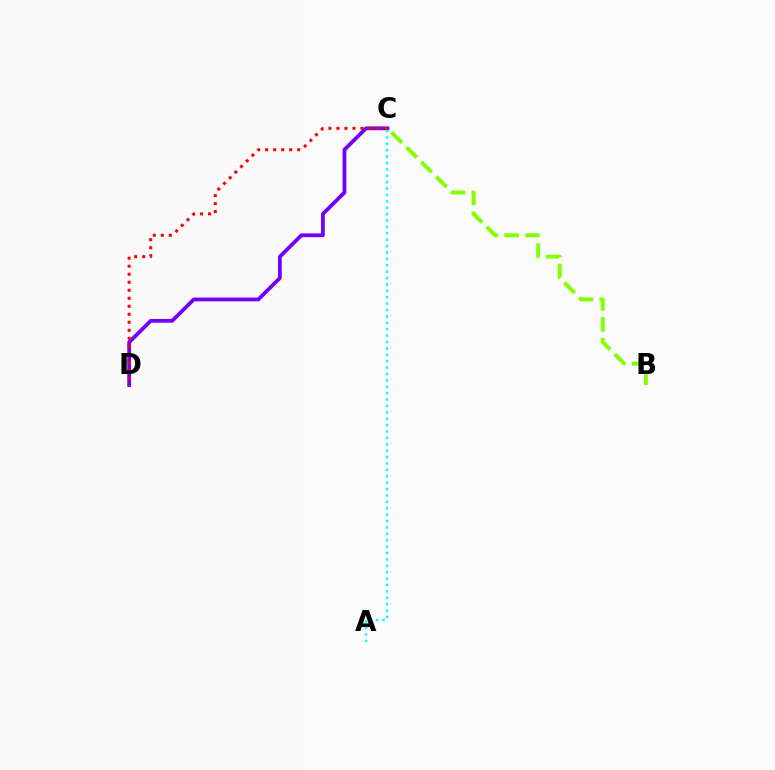{('C', 'D'): [{'color': '#7200ff', 'line_style': 'solid', 'thickness': 2.73}, {'color': '#ff0000', 'line_style': 'dotted', 'thickness': 2.18}], ('B', 'C'): [{'color': '#84ff00', 'line_style': 'dashed', 'thickness': 2.85}], ('A', 'C'): [{'color': '#00fff6', 'line_style': 'dotted', 'thickness': 1.74}]}